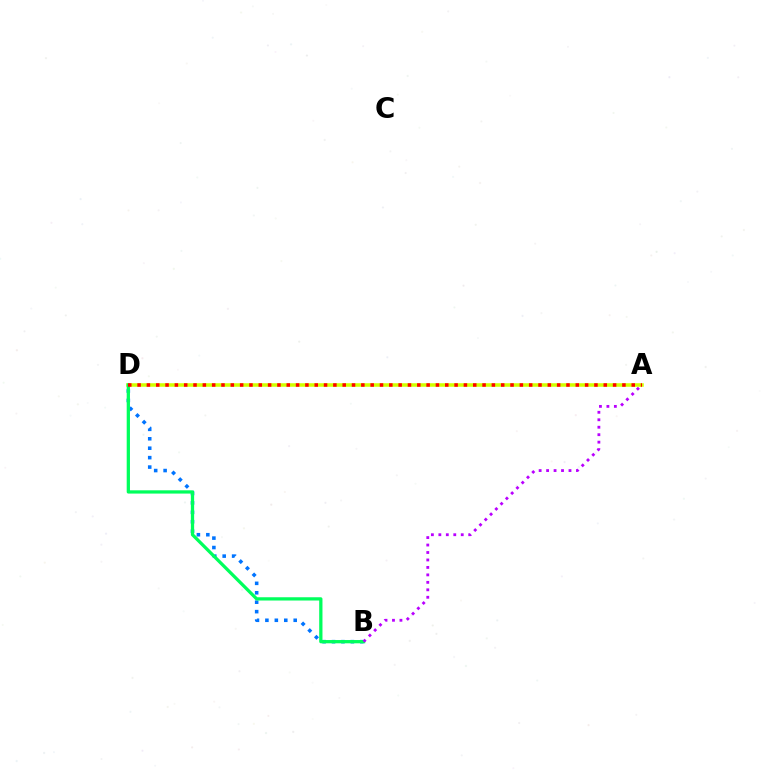{('B', 'D'): [{'color': '#0074ff', 'line_style': 'dotted', 'thickness': 2.56}, {'color': '#00ff5c', 'line_style': 'solid', 'thickness': 2.35}], ('A', 'D'): [{'color': '#d1ff00', 'line_style': 'solid', 'thickness': 2.55}, {'color': '#ff0000', 'line_style': 'dotted', 'thickness': 2.53}], ('A', 'B'): [{'color': '#b900ff', 'line_style': 'dotted', 'thickness': 2.03}]}